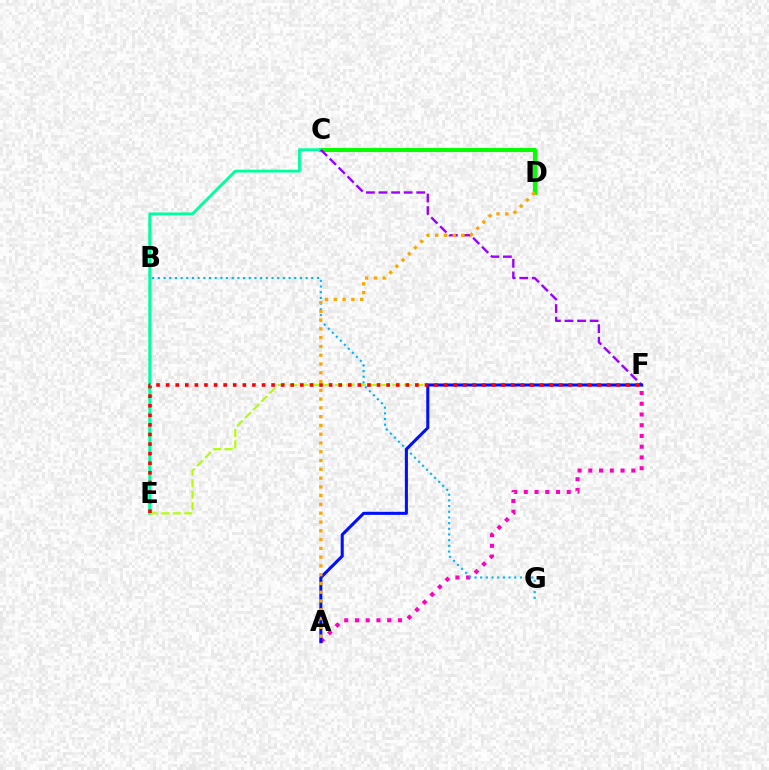{('A', 'F'): [{'color': '#ff00bd', 'line_style': 'dotted', 'thickness': 2.92}, {'color': '#0010ff', 'line_style': 'solid', 'thickness': 2.2}], ('B', 'G'): [{'color': '#00b5ff', 'line_style': 'dotted', 'thickness': 1.54}], ('C', 'D'): [{'color': '#08ff00', 'line_style': 'solid', 'thickness': 2.98}], ('C', 'E'): [{'color': '#00ff9d', 'line_style': 'solid', 'thickness': 2.05}], ('E', 'F'): [{'color': '#b3ff00', 'line_style': 'dashed', 'thickness': 1.56}, {'color': '#ff0000', 'line_style': 'dotted', 'thickness': 2.6}], ('C', 'F'): [{'color': '#9b00ff', 'line_style': 'dashed', 'thickness': 1.71}], ('A', 'D'): [{'color': '#ffa500', 'line_style': 'dotted', 'thickness': 2.39}]}